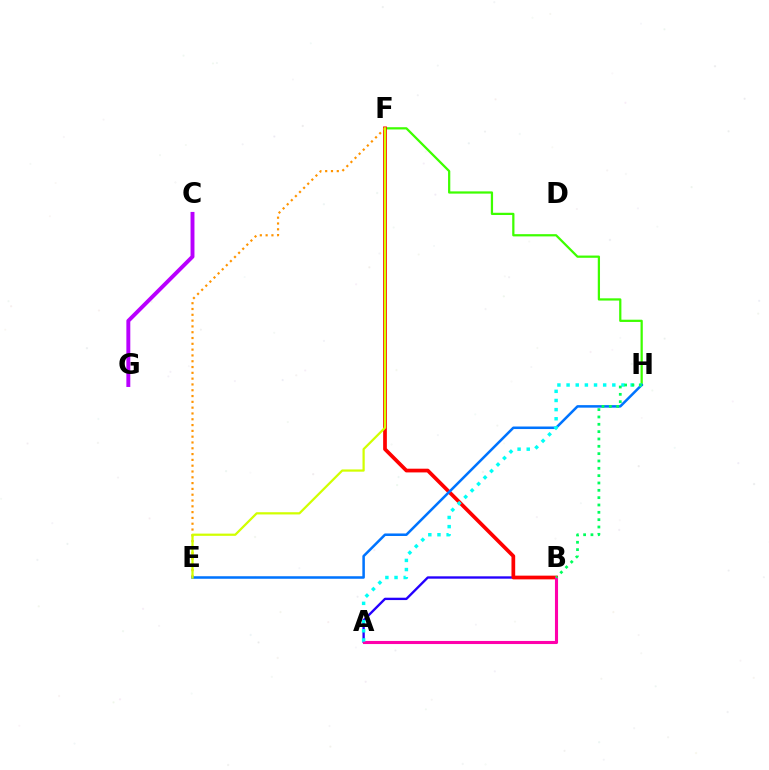{('F', 'H'): [{'color': '#3dff00', 'line_style': 'solid', 'thickness': 1.61}], ('A', 'B'): [{'color': '#2500ff', 'line_style': 'solid', 'thickness': 1.7}, {'color': '#ff00ac', 'line_style': 'solid', 'thickness': 2.23}], ('B', 'F'): [{'color': '#ff0000', 'line_style': 'solid', 'thickness': 2.68}], ('E', 'F'): [{'color': '#ff9400', 'line_style': 'dotted', 'thickness': 1.58}, {'color': '#d1ff00', 'line_style': 'solid', 'thickness': 1.61}], ('E', 'H'): [{'color': '#0074ff', 'line_style': 'solid', 'thickness': 1.82}], ('A', 'H'): [{'color': '#00fff6', 'line_style': 'dotted', 'thickness': 2.49}], ('B', 'H'): [{'color': '#00ff5c', 'line_style': 'dotted', 'thickness': 1.99}], ('C', 'G'): [{'color': '#b900ff', 'line_style': 'solid', 'thickness': 2.83}]}